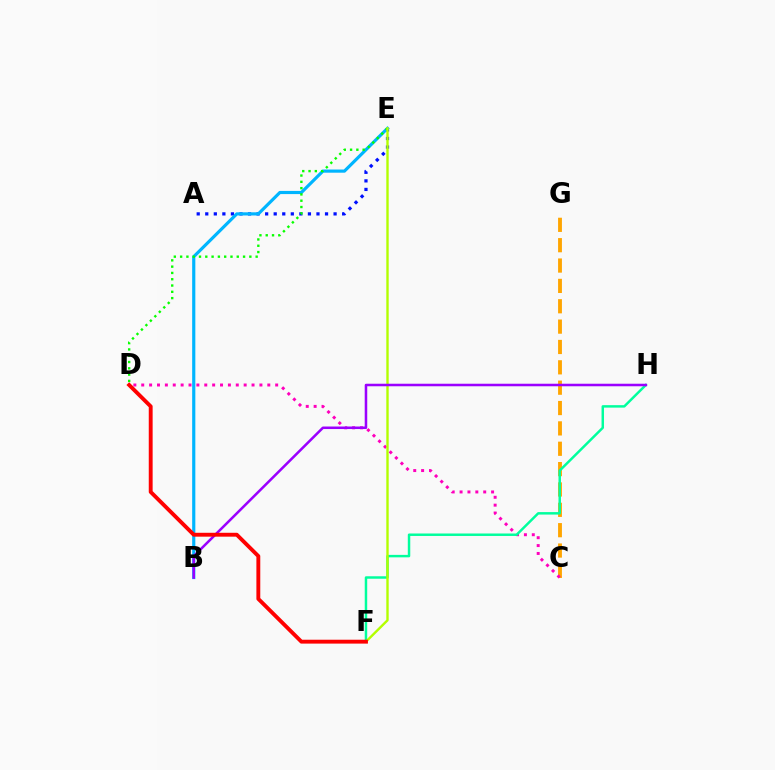{('C', 'G'): [{'color': '#ffa500', 'line_style': 'dashed', 'thickness': 2.77}], ('A', 'E'): [{'color': '#0010ff', 'line_style': 'dotted', 'thickness': 2.32}], ('B', 'E'): [{'color': '#00b5ff', 'line_style': 'solid', 'thickness': 2.28}], ('C', 'D'): [{'color': '#ff00bd', 'line_style': 'dotted', 'thickness': 2.14}], ('F', 'H'): [{'color': '#00ff9d', 'line_style': 'solid', 'thickness': 1.78}], ('D', 'E'): [{'color': '#08ff00', 'line_style': 'dotted', 'thickness': 1.71}], ('E', 'F'): [{'color': '#b3ff00', 'line_style': 'solid', 'thickness': 1.72}], ('B', 'H'): [{'color': '#9b00ff', 'line_style': 'solid', 'thickness': 1.82}], ('D', 'F'): [{'color': '#ff0000', 'line_style': 'solid', 'thickness': 2.79}]}